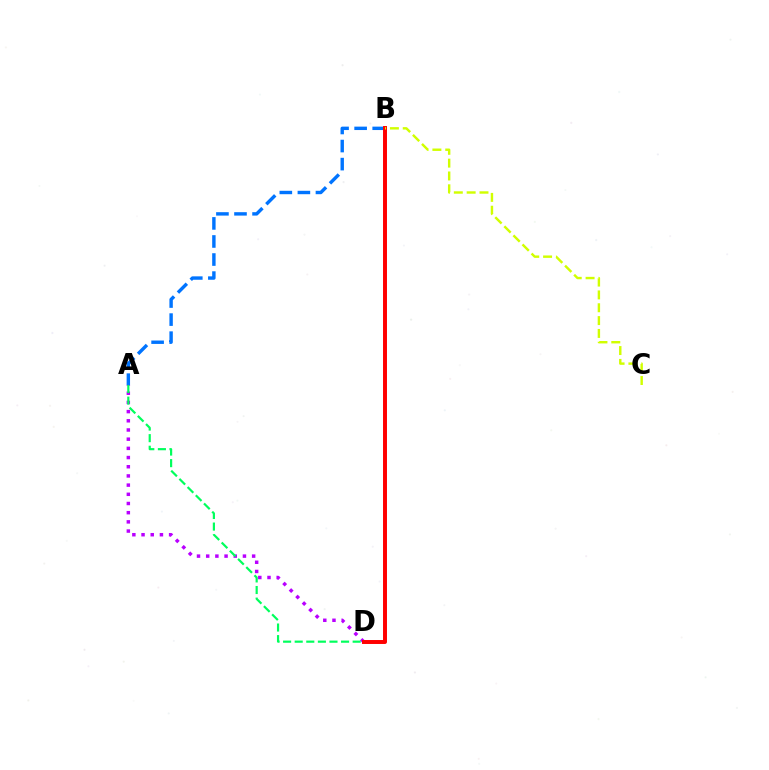{('A', 'D'): [{'color': '#b900ff', 'line_style': 'dotted', 'thickness': 2.5}, {'color': '#00ff5c', 'line_style': 'dashed', 'thickness': 1.57}], ('A', 'B'): [{'color': '#0074ff', 'line_style': 'dashed', 'thickness': 2.45}], ('B', 'D'): [{'color': '#ff0000', 'line_style': 'solid', 'thickness': 2.85}], ('B', 'C'): [{'color': '#d1ff00', 'line_style': 'dashed', 'thickness': 1.74}]}